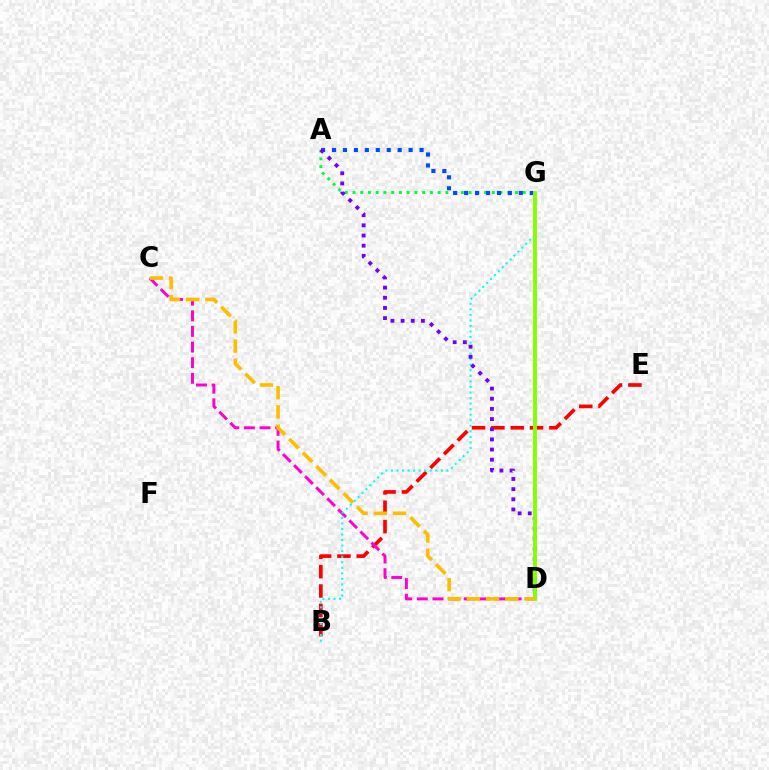{('A', 'G'): [{'color': '#00ff39', 'line_style': 'dotted', 'thickness': 2.1}, {'color': '#004bff', 'line_style': 'dotted', 'thickness': 2.97}], ('B', 'E'): [{'color': '#ff0000', 'line_style': 'dashed', 'thickness': 2.63}], ('C', 'D'): [{'color': '#ff00cf', 'line_style': 'dashed', 'thickness': 2.12}, {'color': '#ffbd00', 'line_style': 'dashed', 'thickness': 2.61}], ('B', 'G'): [{'color': '#00fff6', 'line_style': 'dotted', 'thickness': 1.51}], ('A', 'D'): [{'color': '#7200ff', 'line_style': 'dotted', 'thickness': 2.76}], ('D', 'G'): [{'color': '#84ff00', 'line_style': 'solid', 'thickness': 2.79}]}